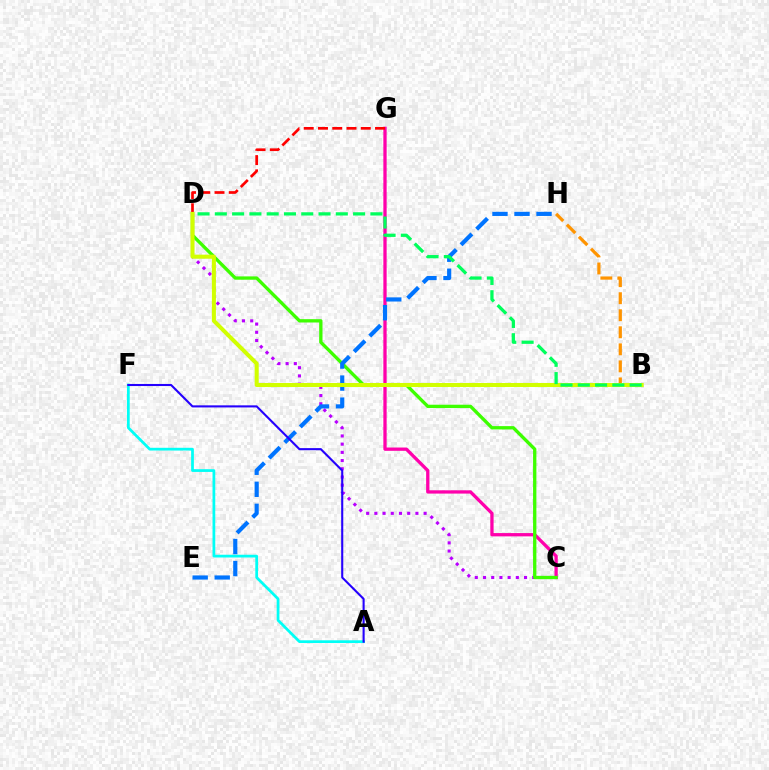{('C', 'G'): [{'color': '#ff00ac', 'line_style': 'solid', 'thickness': 2.37}], ('C', 'D'): [{'color': '#b900ff', 'line_style': 'dotted', 'thickness': 2.23}, {'color': '#3dff00', 'line_style': 'solid', 'thickness': 2.39}], ('B', 'H'): [{'color': '#ff9400', 'line_style': 'dashed', 'thickness': 2.31}], ('D', 'G'): [{'color': '#ff0000', 'line_style': 'dashed', 'thickness': 1.94}], ('A', 'F'): [{'color': '#00fff6', 'line_style': 'solid', 'thickness': 1.97}, {'color': '#2500ff', 'line_style': 'solid', 'thickness': 1.5}], ('E', 'H'): [{'color': '#0074ff', 'line_style': 'dashed', 'thickness': 2.99}], ('B', 'D'): [{'color': '#d1ff00', 'line_style': 'solid', 'thickness': 2.9}, {'color': '#00ff5c', 'line_style': 'dashed', 'thickness': 2.35}]}